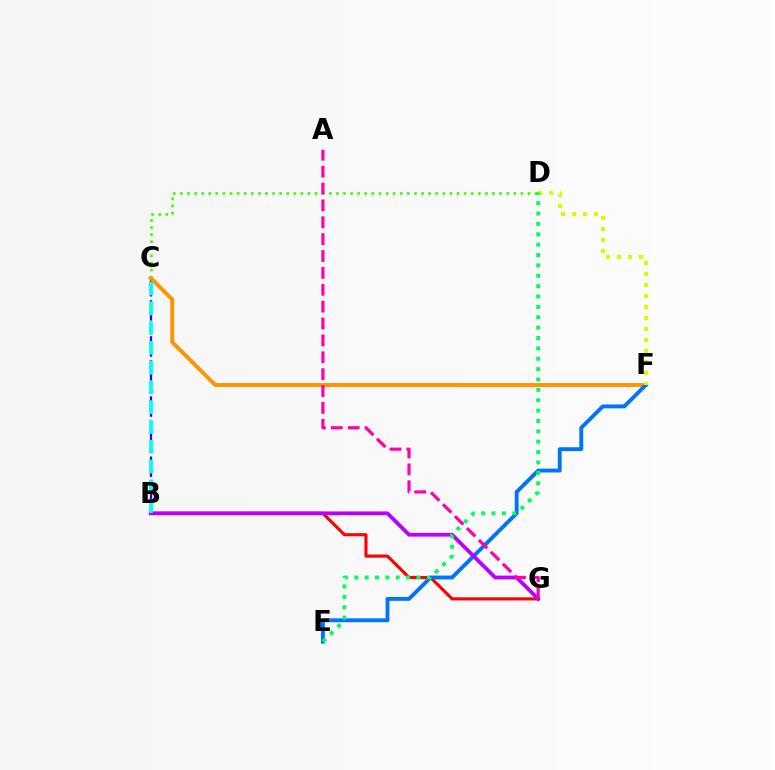{('B', 'G'): [{'color': '#ff0000', 'line_style': 'solid', 'thickness': 2.24}, {'color': '#b900ff', 'line_style': 'solid', 'thickness': 2.74}], ('C', 'D'): [{'color': '#3dff00', 'line_style': 'dotted', 'thickness': 1.93}], ('B', 'C'): [{'color': '#2500ff', 'line_style': 'dashed', 'thickness': 1.63}, {'color': '#00fff6', 'line_style': 'dashed', 'thickness': 2.69}], ('C', 'F'): [{'color': '#ff9400', 'line_style': 'solid', 'thickness': 2.82}], ('E', 'F'): [{'color': '#0074ff', 'line_style': 'solid', 'thickness': 2.79}], ('D', 'F'): [{'color': '#d1ff00', 'line_style': 'dotted', 'thickness': 2.99}], ('A', 'G'): [{'color': '#ff00ac', 'line_style': 'dashed', 'thickness': 2.29}], ('D', 'E'): [{'color': '#00ff5c', 'line_style': 'dotted', 'thickness': 2.82}]}